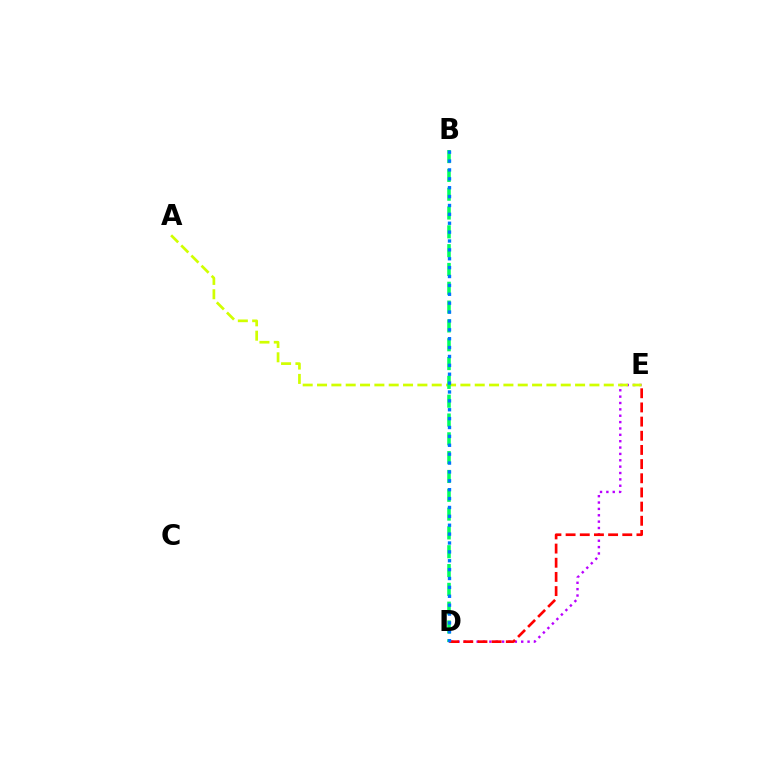{('D', 'E'): [{'color': '#b900ff', 'line_style': 'dotted', 'thickness': 1.73}, {'color': '#ff0000', 'line_style': 'dashed', 'thickness': 1.92}], ('A', 'E'): [{'color': '#d1ff00', 'line_style': 'dashed', 'thickness': 1.95}], ('B', 'D'): [{'color': '#00ff5c', 'line_style': 'dashed', 'thickness': 2.56}, {'color': '#0074ff', 'line_style': 'dotted', 'thickness': 2.41}]}